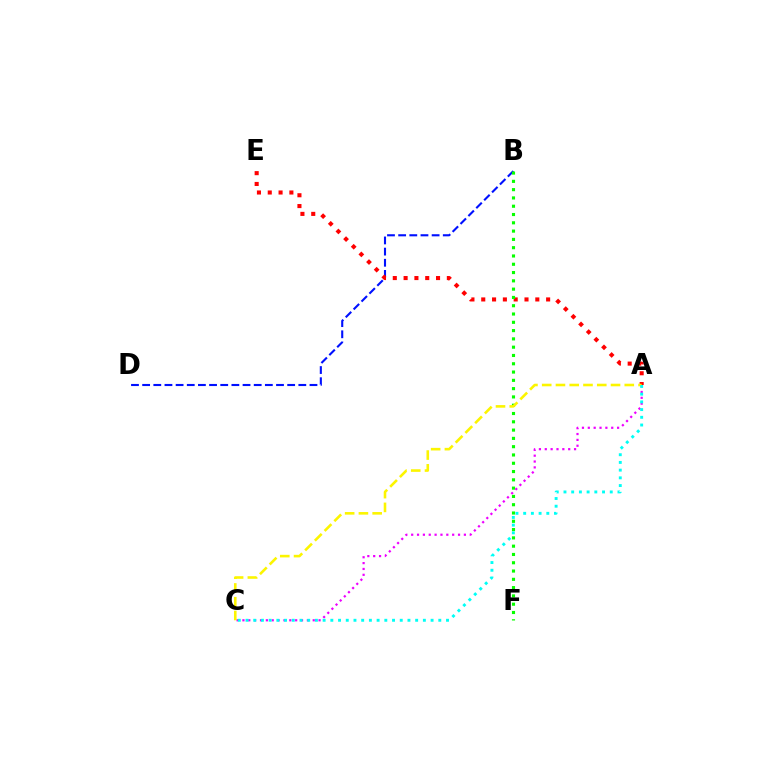{('B', 'D'): [{'color': '#0010ff', 'line_style': 'dashed', 'thickness': 1.52}], ('A', 'E'): [{'color': '#ff0000', 'line_style': 'dotted', 'thickness': 2.94}], ('B', 'F'): [{'color': '#08ff00', 'line_style': 'dotted', 'thickness': 2.25}], ('A', 'C'): [{'color': '#ee00ff', 'line_style': 'dotted', 'thickness': 1.59}, {'color': '#fcf500', 'line_style': 'dashed', 'thickness': 1.87}, {'color': '#00fff6', 'line_style': 'dotted', 'thickness': 2.1}]}